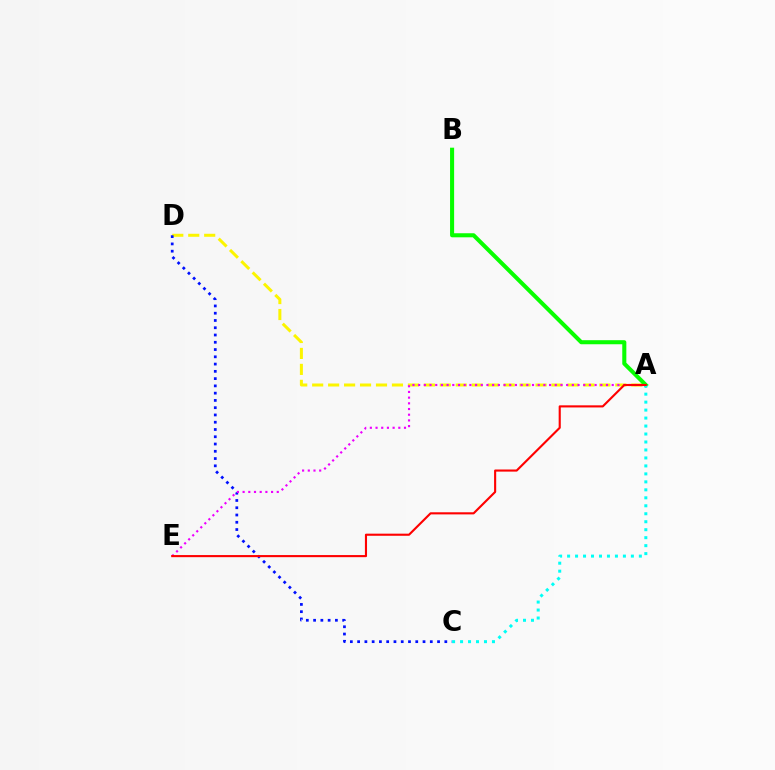{('A', 'D'): [{'color': '#fcf500', 'line_style': 'dashed', 'thickness': 2.17}], ('C', 'D'): [{'color': '#0010ff', 'line_style': 'dotted', 'thickness': 1.97}], ('A', 'E'): [{'color': '#ee00ff', 'line_style': 'dotted', 'thickness': 1.55}, {'color': '#ff0000', 'line_style': 'solid', 'thickness': 1.52}], ('A', 'B'): [{'color': '#08ff00', 'line_style': 'solid', 'thickness': 2.93}], ('A', 'C'): [{'color': '#00fff6', 'line_style': 'dotted', 'thickness': 2.17}]}